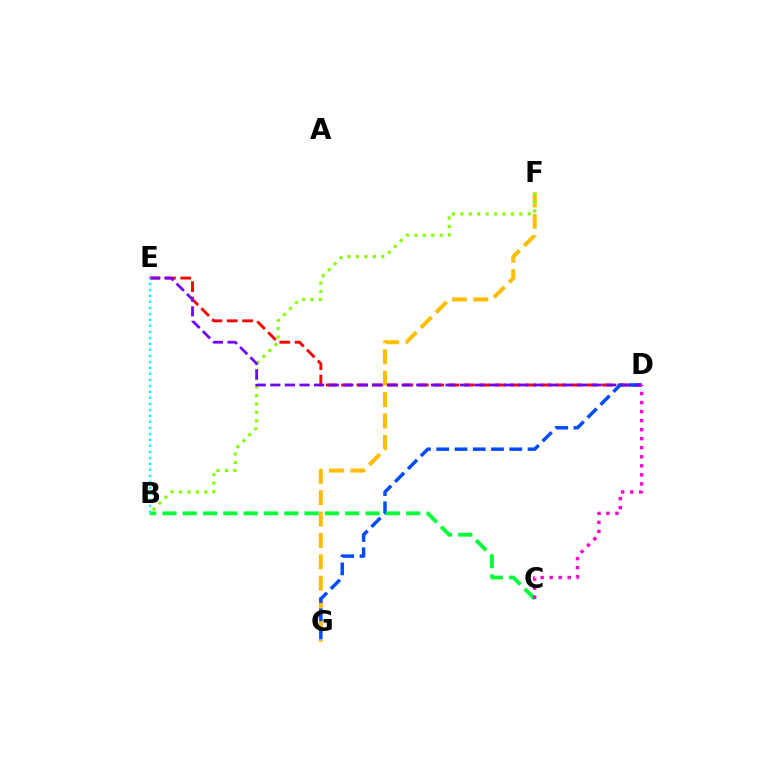{('F', 'G'): [{'color': '#ffbd00', 'line_style': 'dashed', 'thickness': 2.9}], ('D', 'E'): [{'color': '#ff0000', 'line_style': 'dashed', 'thickness': 2.08}, {'color': '#7200ff', 'line_style': 'dashed', 'thickness': 1.98}], ('D', 'G'): [{'color': '#004bff', 'line_style': 'dashed', 'thickness': 2.48}], ('B', 'F'): [{'color': '#84ff00', 'line_style': 'dotted', 'thickness': 2.29}], ('B', 'C'): [{'color': '#00ff39', 'line_style': 'dashed', 'thickness': 2.76}], ('C', 'D'): [{'color': '#ff00cf', 'line_style': 'dotted', 'thickness': 2.45}], ('B', 'E'): [{'color': '#00fff6', 'line_style': 'dotted', 'thickness': 1.63}]}